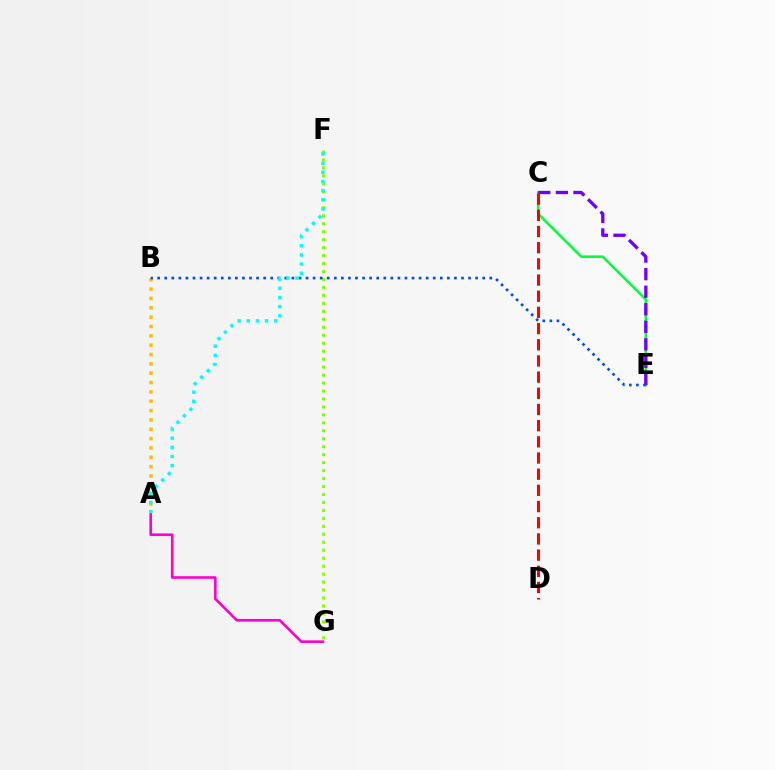{('C', 'E'): [{'color': '#00ff39', 'line_style': 'solid', 'thickness': 1.85}, {'color': '#7200ff', 'line_style': 'dashed', 'thickness': 2.39}], ('A', 'B'): [{'color': '#ffbd00', 'line_style': 'dotted', 'thickness': 2.54}], ('C', 'D'): [{'color': '#ff0000', 'line_style': 'dashed', 'thickness': 2.2}], ('F', 'G'): [{'color': '#84ff00', 'line_style': 'dotted', 'thickness': 2.16}], ('B', 'E'): [{'color': '#004bff', 'line_style': 'dotted', 'thickness': 1.92}], ('A', 'G'): [{'color': '#ff00cf', 'line_style': 'solid', 'thickness': 1.89}], ('A', 'F'): [{'color': '#00fff6', 'line_style': 'dotted', 'thickness': 2.49}]}